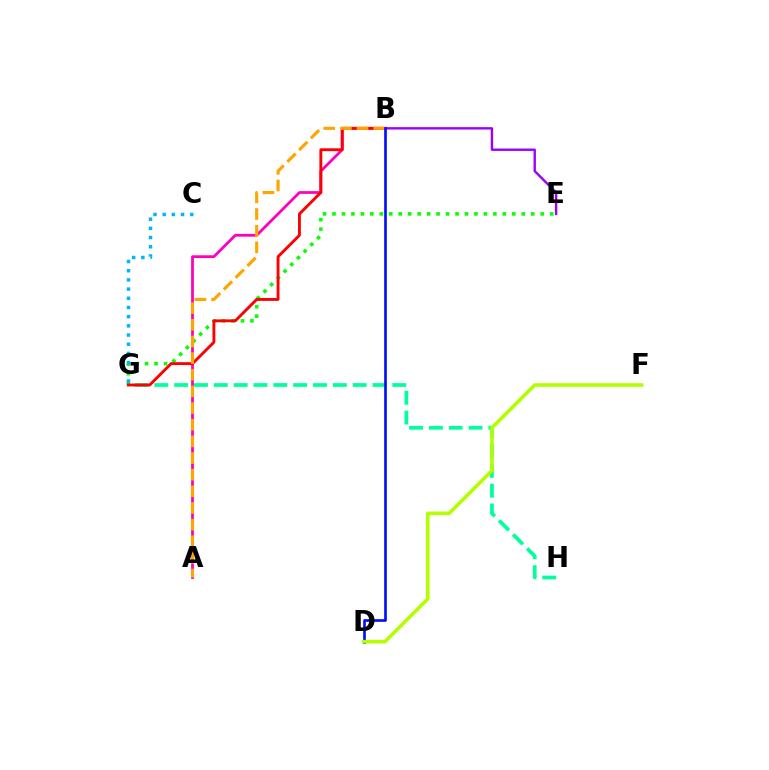{('A', 'B'): [{'color': '#ff00bd', 'line_style': 'solid', 'thickness': 1.99}, {'color': '#ffa500', 'line_style': 'dashed', 'thickness': 2.26}], ('G', 'H'): [{'color': '#00ff9d', 'line_style': 'dashed', 'thickness': 2.69}], ('E', 'G'): [{'color': '#08ff00', 'line_style': 'dotted', 'thickness': 2.57}], ('B', 'E'): [{'color': '#9b00ff', 'line_style': 'solid', 'thickness': 1.72}], ('B', 'G'): [{'color': '#ff0000', 'line_style': 'solid', 'thickness': 2.07}], ('C', 'G'): [{'color': '#00b5ff', 'line_style': 'dotted', 'thickness': 2.5}], ('B', 'D'): [{'color': '#0010ff', 'line_style': 'solid', 'thickness': 1.92}], ('D', 'F'): [{'color': '#b3ff00', 'line_style': 'solid', 'thickness': 2.58}]}